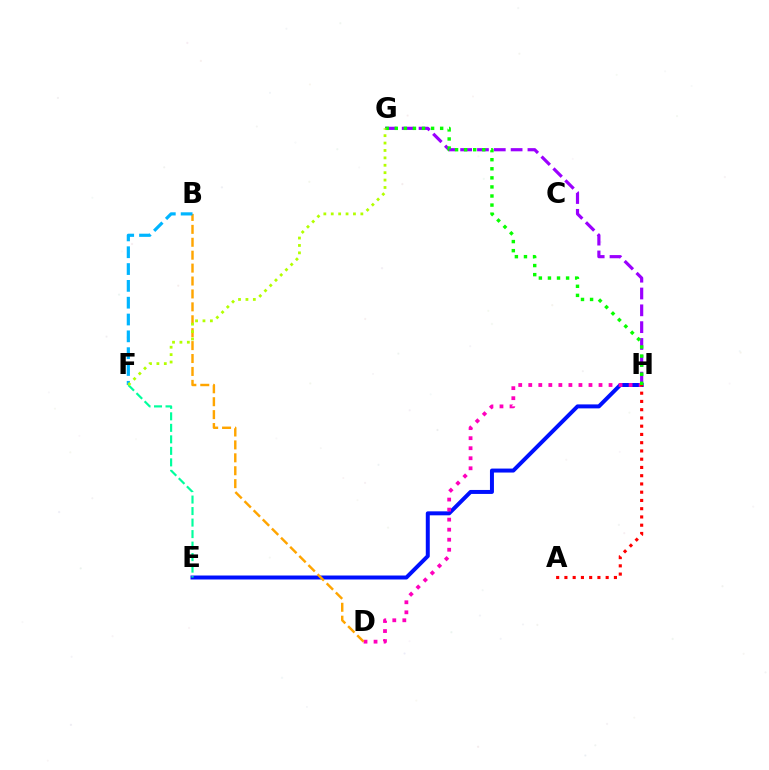{('E', 'H'): [{'color': '#0010ff', 'line_style': 'solid', 'thickness': 2.86}], ('G', 'H'): [{'color': '#9b00ff', 'line_style': 'dashed', 'thickness': 2.29}, {'color': '#08ff00', 'line_style': 'dotted', 'thickness': 2.47}], ('D', 'H'): [{'color': '#ff00bd', 'line_style': 'dotted', 'thickness': 2.73}], ('B', 'D'): [{'color': '#ffa500', 'line_style': 'dashed', 'thickness': 1.75}], ('A', 'H'): [{'color': '#ff0000', 'line_style': 'dotted', 'thickness': 2.24}], ('B', 'F'): [{'color': '#00b5ff', 'line_style': 'dashed', 'thickness': 2.29}], ('E', 'F'): [{'color': '#00ff9d', 'line_style': 'dashed', 'thickness': 1.56}], ('F', 'G'): [{'color': '#b3ff00', 'line_style': 'dotted', 'thickness': 2.01}]}